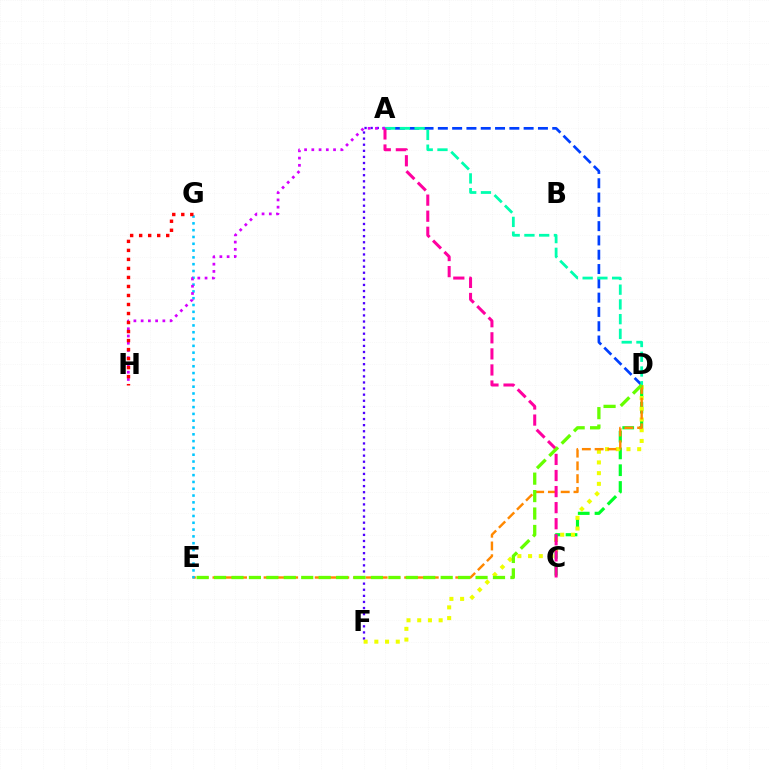{('C', 'D'): [{'color': '#00ff27', 'line_style': 'dashed', 'thickness': 2.28}], ('A', 'F'): [{'color': '#4f00ff', 'line_style': 'dotted', 'thickness': 1.66}], ('D', 'F'): [{'color': '#eeff00', 'line_style': 'dotted', 'thickness': 2.91}], ('D', 'E'): [{'color': '#ff8800', 'line_style': 'dashed', 'thickness': 1.74}, {'color': '#66ff00', 'line_style': 'dashed', 'thickness': 2.37}], ('A', 'D'): [{'color': '#003fff', 'line_style': 'dashed', 'thickness': 1.94}, {'color': '#00ffaf', 'line_style': 'dashed', 'thickness': 2.0}], ('A', 'C'): [{'color': '#ff00a0', 'line_style': 'dashed', 'thickness': 2.18}], ('E', 'G'): [{'color': '#00c7ff', 'line_style': 'dotted', 'thickness': 1.85}], ('A', 'H'): [{'color': '#d600ff', 'line_style': 'dotted', 'thickness': 1.97}], ('G', 'H'): [{'color': '#ff0000', 'line_style': 'dotted', 'thickness': 2.45}]}